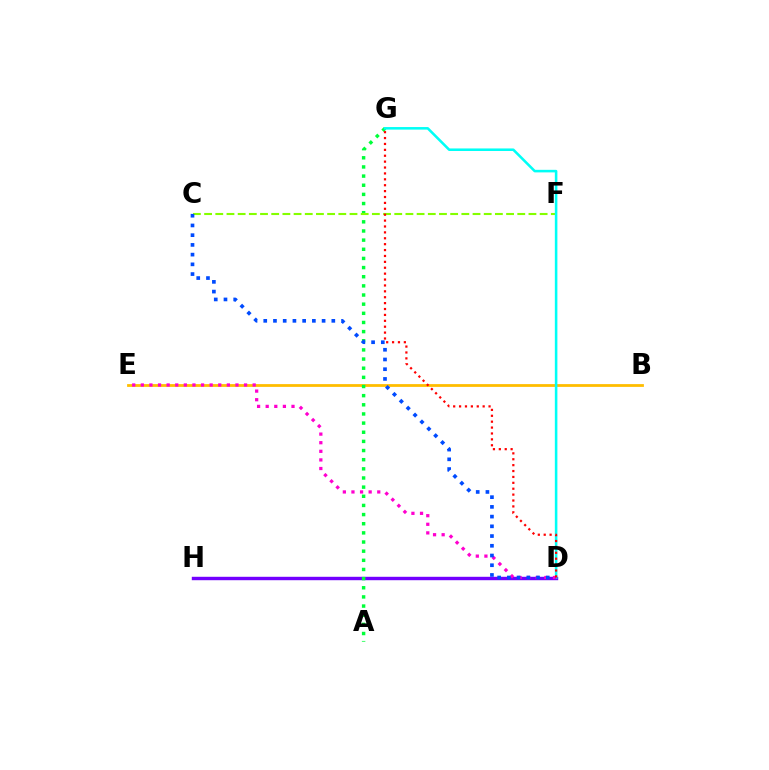{('B', 'E'): [{'color': '#ffbd00', 'line_style': 'solid', 'thickness': 2.0}], ('D', 'H'): [{'color': '#7200ff', 'line_style': 'solid', 'thickness': 2.46}], ('A', 'G'): [{'color': '#00ff39', 'line_style': 'dotted', 'thickness': 2.49}], ('C', 'F'): [{'color': '#84ff00', 'line_style': 'dashed', 'thickness': 1.52}], ('D', 'G'): [{'color': '#00fff6', 'line_style': 'solid', 'thickness': 1.84}, {'color': '#ff0000', 'line_style': 'dotted', 'thickness': 1.6}], ('D', 'E'): [{'color': '#ff00cf', 'line_style': 'dotted', 'thickness': 2.34}], ('C', 'D'): [{'color': '#004bff', 'line_style': 'dotted', 'thickness': 2.64}]}